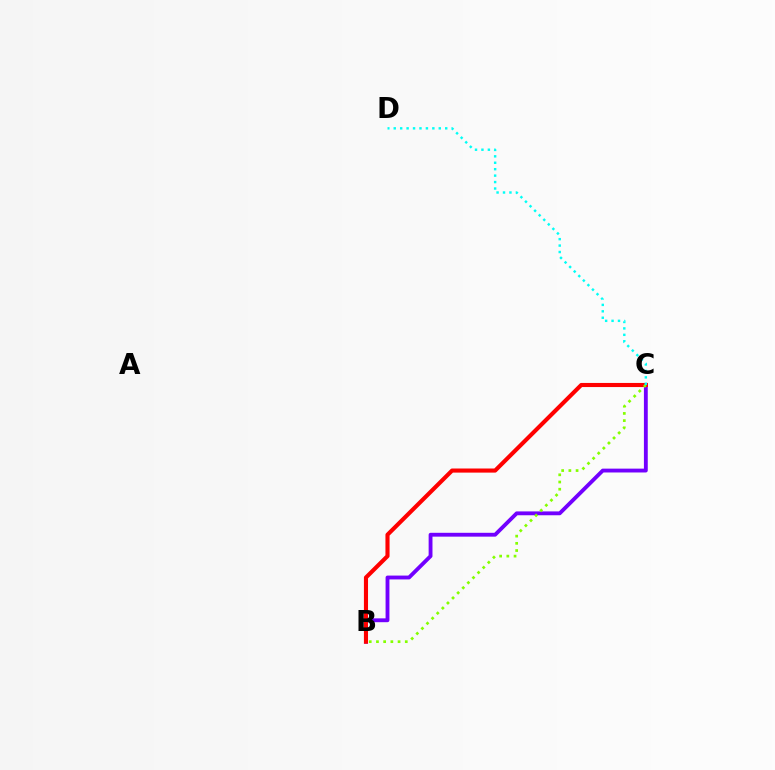{('B', 'C'): [{'color': '#7200ff', 'line_style': 'solid', 'thickness': 2.77}, {'color': '#ff0000', 'line_style': 'solid', 'thickness': 2.96}, {'color': '#84ff00', 'line_style': 'dotted', 'thickness': 1.96}], ('C', 'D'): [{'color': '#00fff6', 'line_style': 'dotted', 'thickness': 1.75}]}